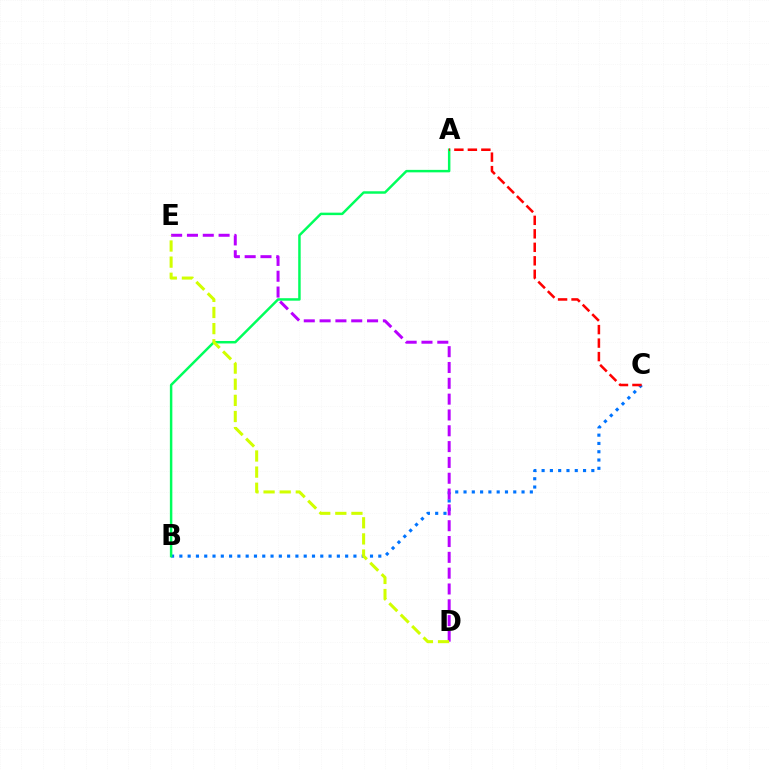{('B', 'C'): [{'color': '#0074ff', 'line_style': 'dotted', 'thickness': 2.25}], ('A', 'B'): [{'color': '#00ff5c', 'line_style': 'solid', 'thickness': 1.78}], ('D', 'E'): [{'color': '#b900ff', 'line_style': 'dashed', 'thickness': 2.15}, {'color': '#d1ff00', 'line_style': 'dashed', 'thickness': 2.19}], ('A', 'C'): [{'color': '#ff0000', 'line_style': 'dashed', 'thickness': 1.83}]}